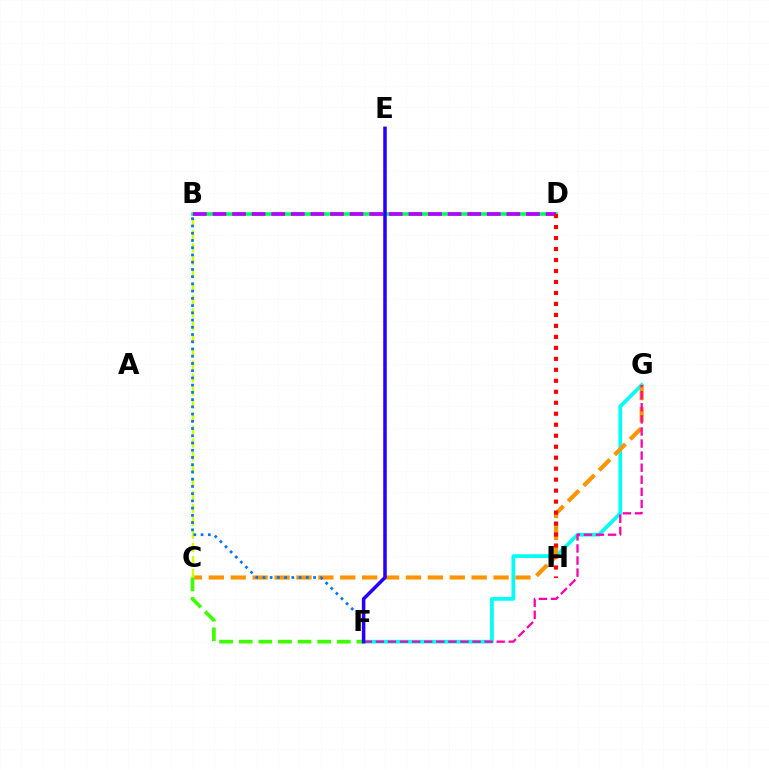{('B', 'D'): [{'color': '#00ff5c', 'line_style': 'solid', 'thickness': 2.6}, {'color': '#b900ff', 'line_style': 'dashed', 'thickness': 2.66}], ('F', 'G'): [{'color': '#00fff6', 'line_style': 'solid', 'thickness': 2.68}, {'color': '#ff00ac', 'line_style': 'dashed', 'thickness': 1.64}], ('C', 'G'): [{'color': '#ff9400', 'line_style': 'dashed', 'thickness': 2.98}], ('B', 'C'): [{'color': '#d1ff00', 'line_style': 'dashed', 'thickness': 1.77}], ('D', 'H'): [{'color': '#ff0000', 'line_style': 'dotted', 'thickness': 2.98}], ('C', 'F'): [{'color': '#3dff00', 'line_style': 'dashed', 'thickness': 2.66}], ('B', 'F'): [{'color': '#0074ff', 'line_style': 'dotted', 'thickness': 1.97}], ('E', 'F'): [{'color': '#2500ff', 'line_style': 'solid', 'thickness': 2.53}]}